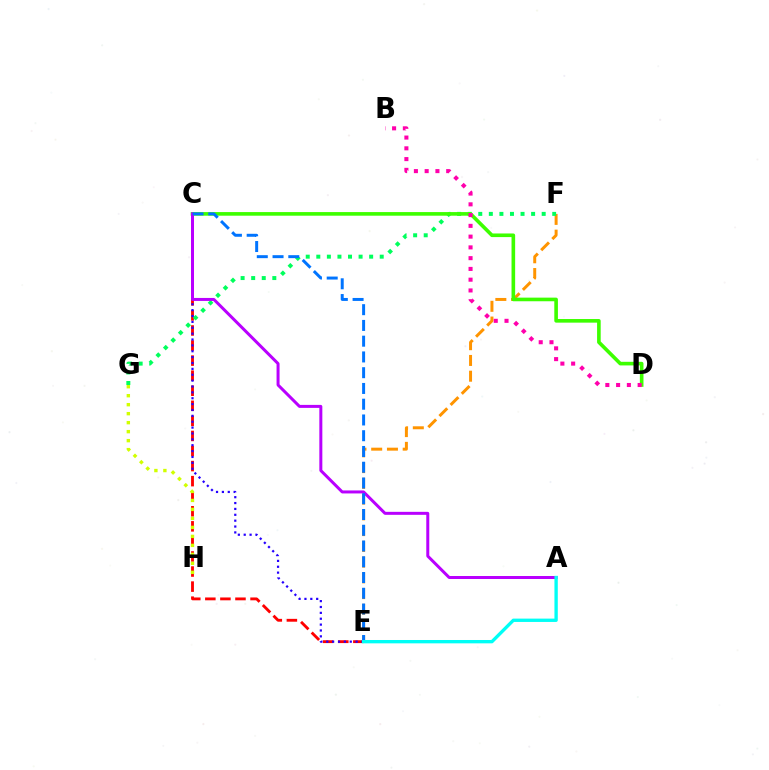{('E', 'F'): [{'color': '#ff9400', 'line_style': 'dashed', 'thickness': 2.14}], ('C', 'E'): [{'color': '#ff0000', 'line_style': 'dashed', 'thickness': 2.05}, {'color': '#2500ff', 'line_style': 'dotted', 'thickness': 1.6}, {'color': '#0074ff', 'line_style': 'dashed', 'thickness': 2.14}], ('F', 'G'): [{'color': '#00ff5c', 'line_style': 'dotted', 'thickness': 2.87}], ('C', 'D'): [{'color': '#3dff00', 'line_style': 'solid', 'thickness': 2.61}], ('A', 'C'): [{'color': '#b900ff', 'line_style': 'solid', 'thickness': 2.16}], ('G', 'H'): [{'color': '#d1ff00', 'line_style': 'dotted', 'thickness': 2.44}], ('A', 'E'): [{'color': '#00fff6', 'line_style': 'solid', 'thickness': 2.4}], ('B', 'D'): [{'color': '#ff00ac', 'line_style': 'dotted', 'thickness': 2.92}]}